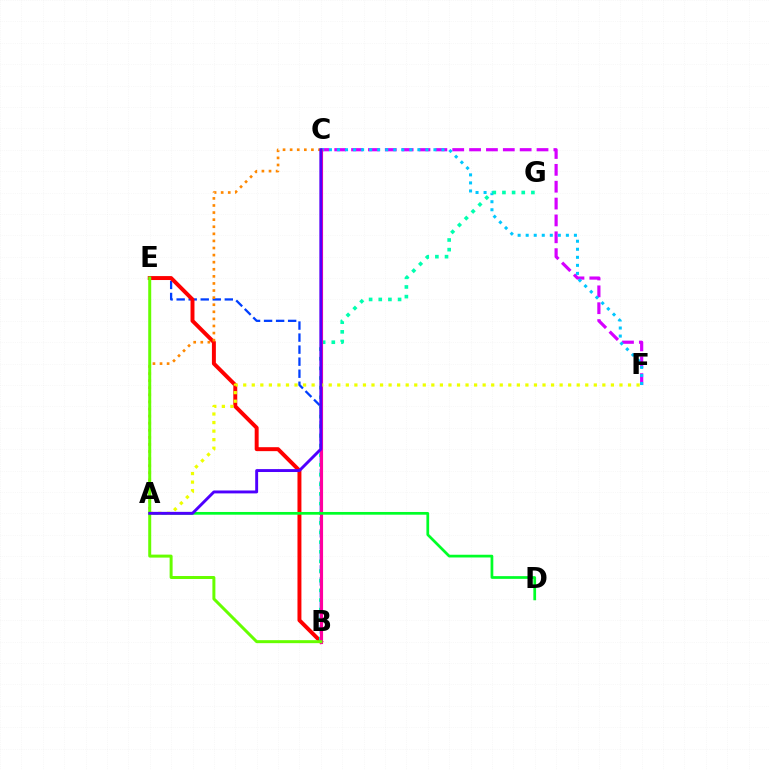{('B', 'E'): [{'color': '#003fff', 'line_style': 'dashed', 'thickness': 1.63}, {'color': '#ff0000', 'line_style': 'solid', 'thickness': 2.84}, {'color': '#66ff00', 'line_style': 'solid', 'thickness': 2.15}], ('C', 'F'): [{'color': '#d600ff', 'line_style': 'dashed', 'thickness': 2.29}, {'color': '#00c7ff', 'line_style': 'dotted', 'thickness': 2.18}], ('B', 'G'): [{'color': '#00ffaf', 'line_style': 'dotted', 'thickness': 2.62}], ('B', 'C'): [{'color': '#ff00a0', 'line_style': 'solid', 'thickness': 2.25}], ('A', 'D'): [{'color': '#00ff27', 'line_style': 'solid', 'thickness': 1.96}], ('A', 'F'): [{'color': '#eeff00', 'line_style': 'dotted', 'thickness': 2.32}], ('A', 'C'): [{'color': '#ff8800', 'line_style': 'dotted', 'thickness': 1.93}, {'color': '#4f00ff', 'line_style': 'solid', 'thickness': 2.1}]}